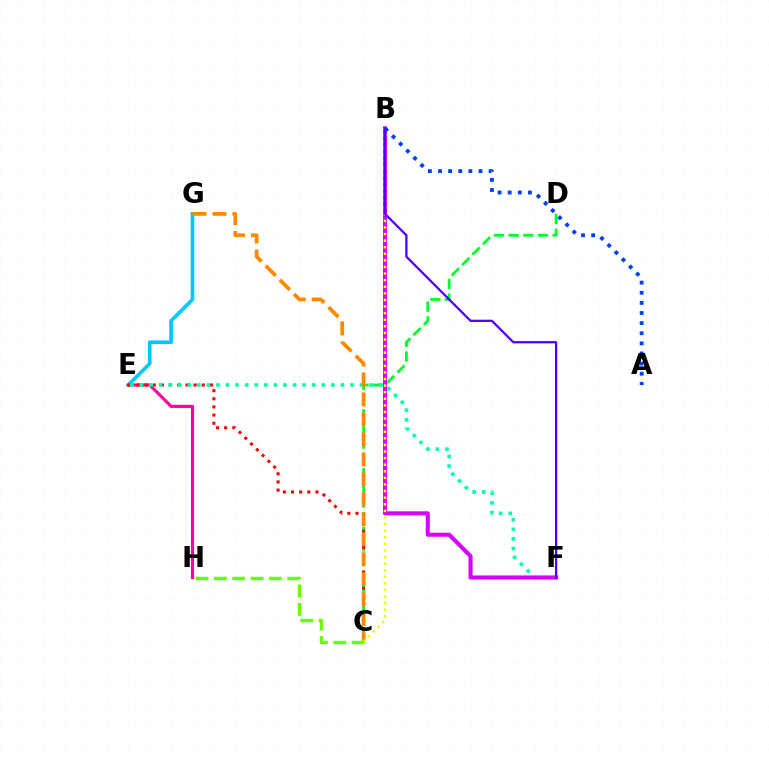{('E', 'G'): [{'color': '#00c7ff', 'line_style': 'solid', 'thickness': 2.62}], ('C', 'D'): [{'color': '#00ff27', 'line_style': 'dashed', 'thickness': 1.99}], ('E', 'H'): [{'color': '#ff00a0', 'line_style': 'solid', 'thickness': 2.26}], ('C', 'E'): [{'color': '#ff0000', 'line_style': 'dotted', 'thickness': 2.21}], ('E', 'F'): [{'color': '#00ffaf', 'line_style': 'dotted', 'thickness': 2.6}], ('B', 'F'): [{'color': '#d600ff', 'line_style': 'solid', 'thickness': 2.93}, {'color': '#4f00ff', 'line_style': 'solid', 'thickness': 1.62}], ('C', 'G'): [{'color': '#ff8800', 'line_style': 'dashed', 'thickness': 2.71}], ('B', 'C'): [{'color': '#eeff00', 'line_style': 'dotted', 'thickness': 1.79}], ('A', 'B'): [{'color': '#003fff', 'line_style': 'dotted', 'thickness': 2.75}], ('C', 'H'): [{'color': '#66ff00', 'line_style': 'dashed', 'thickness': 2.49}]}